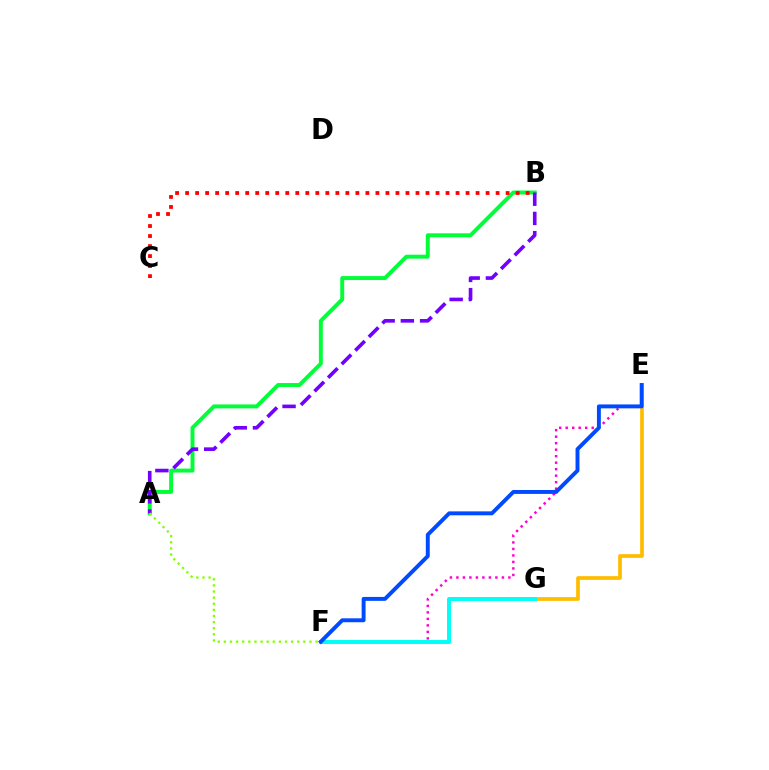{('A', 'B'): [{'color': '#00ff39', 'line_style': 'solid', 'thickness': 2.84}, {'color': '#7200ff', 'line_style': 'dashed', 'thickness': 2.61}], ('E', 'G'): [{'color': '#ffbd00', 'line_style': 'solid', 'thickness': 2.68}], ('E', 'F'): [{'color': '#ff00cf', 'line_style': 'dotted', 'thickness': 1.77}, {'color': '#004bff', 'line_style': 'solid', 'thickness': 2.82}], ('B', 'C'): [{'color': '#ff0000', 'line_style': 'dotted', 'thickness': 2.72}], ('F', 'G'): [{'color': '#00fff6', 'line_style': 'solid', 'thickness': 2.85}], ('A', 'F'): [{'color': '#84ff00', 'line_style': 'dotted', 'thickness': 1.66}]}